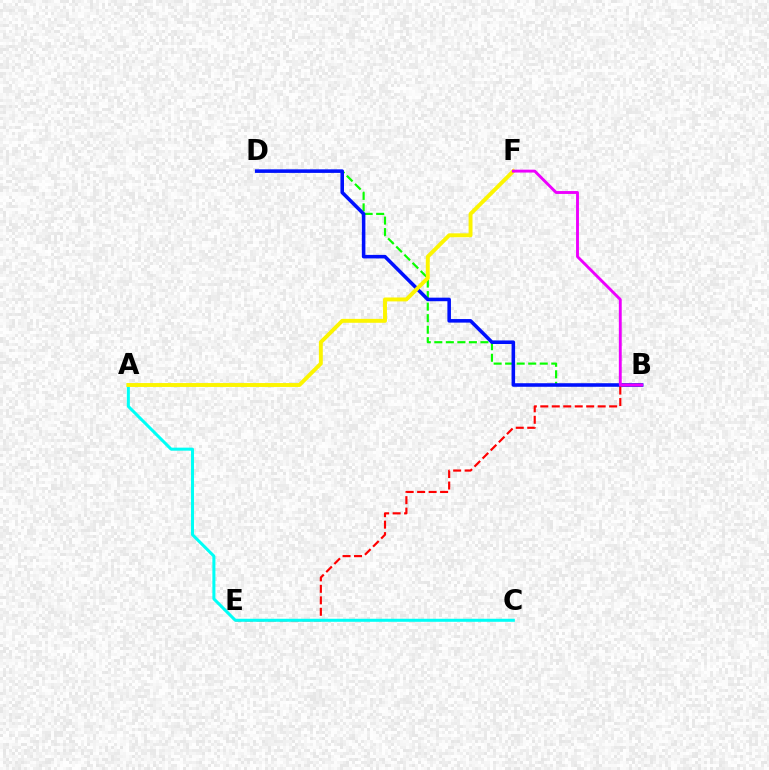{('B', 'D'): [{'color': '#08ff00', 'line_style': 'dashed', 'thickness': 1.57}, {'color': '#0010ff', 'line_style': 'solid', 'thickness': 2.56}], ('B', 'E'): [{'color': '#ff0000', 'line_style': 'dashed', 'thickness': 1.56}], ('A', 'C'): [{'color': '#00fff6', 'line_style': 'solid', 'thickness': 2.18}], ('A', 'F'): [{'color': '#fcf500', 'line_style': 'solid', 'thickness': 2.82}], ('B', 'F'): [{'color': '#ee00ff', 'line_style': 'solid', 'thickness': 2.08}]}